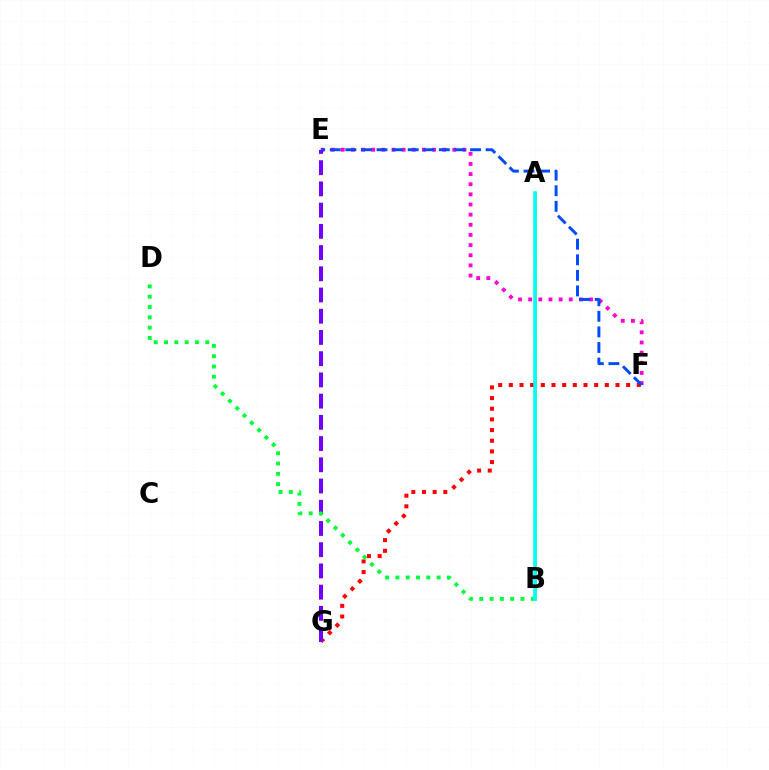{('A', 'B'): [{'color': '#ffbd00', 'line_style': 'solid', 'thickness': 1.85}, {'color': '#84ff00', 'line_style': 'dashed', 'thickness': 2.04}, {'color': '#00fff6', 'line_style': 'solid', 'thickness': 2.59}], ('E', 'F'): [{'color': '#ff00cf', 'line_style': 'dotted', 'thickness': 2.76}, {'color': '#004bff', 'line_style': 'dashed', 'thickness': 2.12}], ('F', 'G'): [{'color': '#ff0000', 'line_style': 'dotted', 'thickness': 2.9}], ('E', 'G'): [{'color': '#7200ff', 'line_style': 'dashed', 'thickness': 2.88}], ('B', 'D'): [{'color': '#00ff39', 'line_style': 'dotted', 'thickness': 2.8}]}